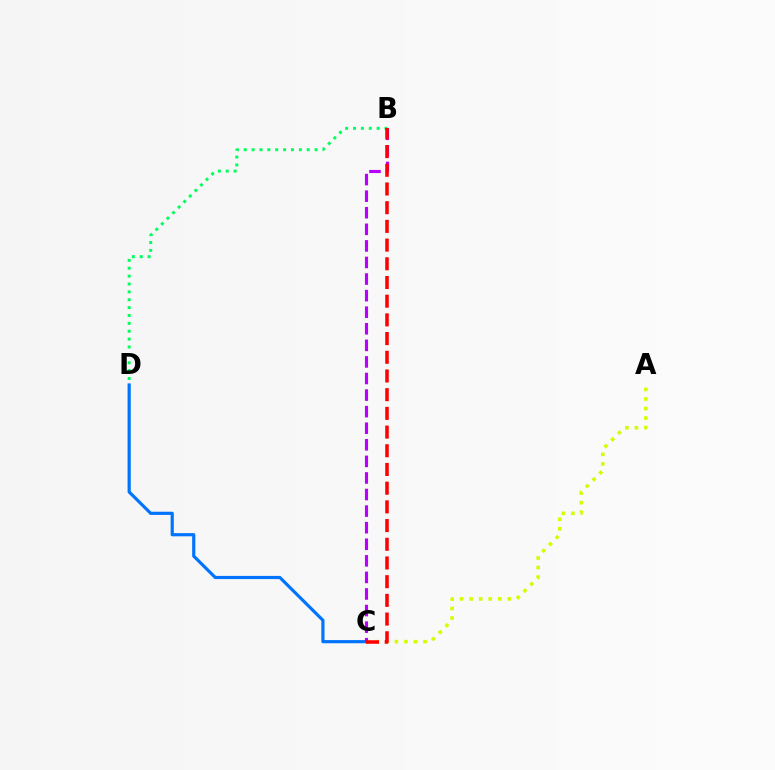{('B', 'D'): [{'color': '#00ff5c', 'line_style': 'dotted', 'thickness': 2.14}], ('A', 'C'): [{'color': '#d1ff00', 'line_style': 'dotted', 'thickness': 2.59}], ('C', 'D'): [{'color': '#0074ff', 'line_style': 'solid', 'thickness': 2.28}], ('B', 'C'): [{'color': '#b900ff', 'line_style': 'dashed', 'thickness': 2.25}, {'color': '#ff0000', 'line_style': 'dashed', 'thickness': 2.54}]}